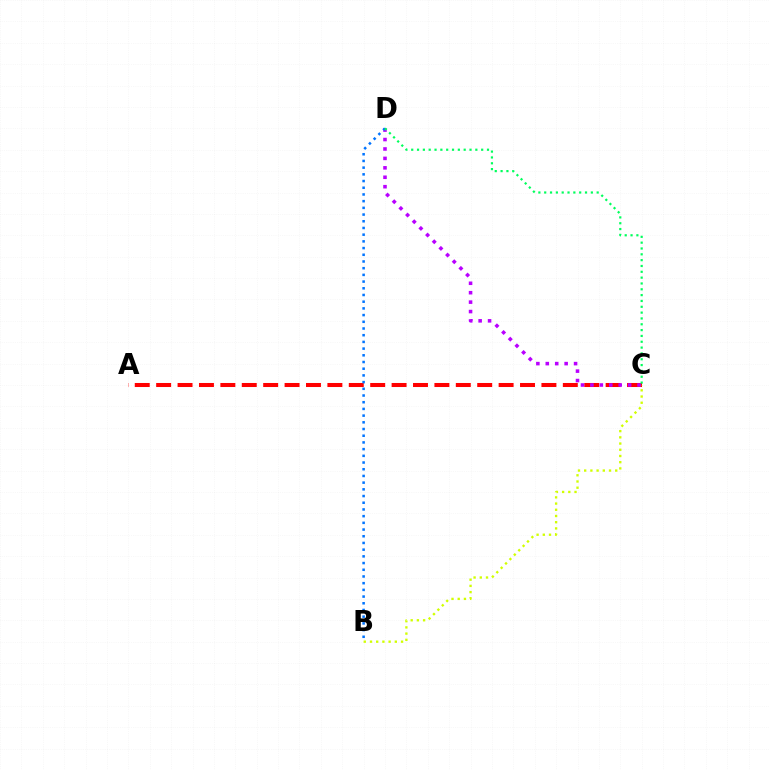{('A', 'C'): [{'color': '#ff0000', 'line_style': 'dashed', 'thickness': 2.91}], ('B', 'C'): [{'color': '#d1ff00', 'line_style': 'dotted', 'thickness': 1.69}], ('C', 'D'): [{'color': '#b900ff', 'line_style': 'dotted', 'thickness': 2.56}, {'color': '#00ff5c', 'line_style': 'dotted', 'thickness': 1.58}], ('B', 'D'): [{'color': '#0074ff', 'line_style': 'dotted', 'thickness': 1.82}]}